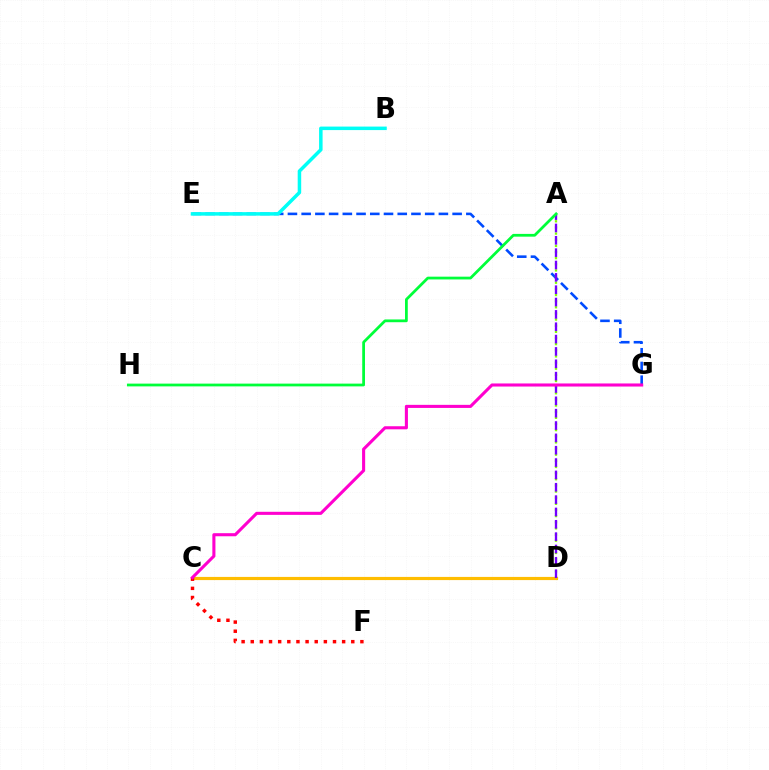{('E', 'G'): [{'color': '#004bff', 'line_style': 'dashed', 'thickness': 1.86}], ('A', 'D'): [{'color': '#84ff00', 'line_style': 'dotted', 'thickness': 1.67}, {'color': '#7200ff', 'line_style': 'dashed', 'thickness': 1.68}], ('C', 'D'): [{'color': '#ffbd00', 'line_style': 'solid', 'thickness': 2.28}], ('C', 'F'): [{'color': '#ff0000', 'line_style': 'dotted', 'thickness': 2.48}], ('B', 'E'): [{'color': '#00fff6', 'line_style': 'solid', 'thickness': 2.52}], ('A', 'H'): [{'color': '#00ff39', 'line_style': 'solid', 'thickness': 1.99}], ('C', 'G'): [{'color': '#ff00cf', 'line_style': 'solid', 'thickness': 2.22}]}